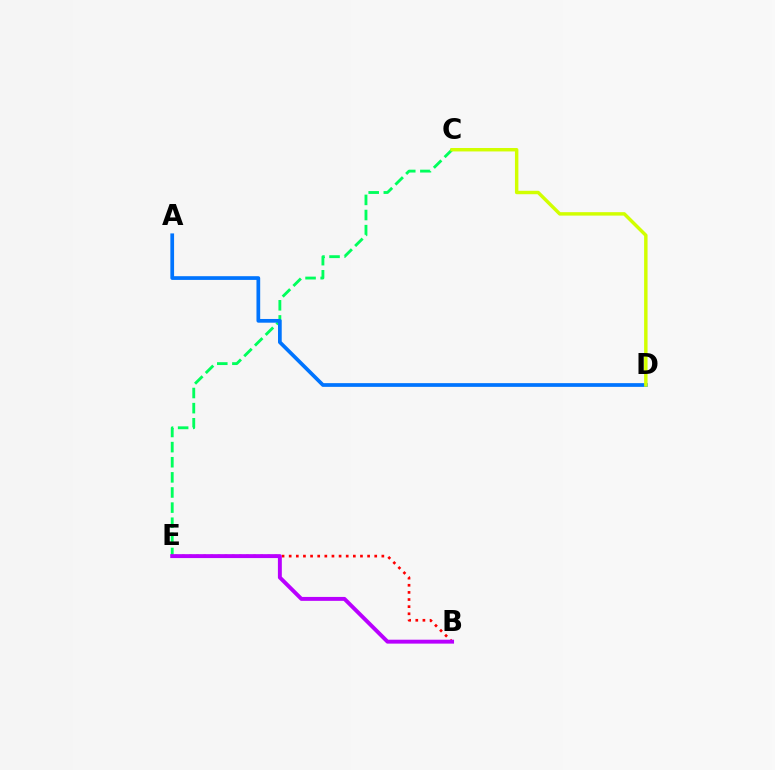{('C', 'E'): [{'color': '#00ff5c', 'line_style': 'dashed', 'thickness': 2.05}], ('B', 'E'): [{'color': '#ff0000', 'line_style': 'dotted', 'thickness': 1.94}, {'color': '#b900ff', 'line_style': 'solid', 'thickness': 2.82}], ('A', 'D'): [{'color': '#0074ff', 'line_style': 'solid', 'thickness': 2.68}], ('C', 'D'): [{'color': '#d1ff00', 'line_style': 'solid', 'thickness': 2.48}]}